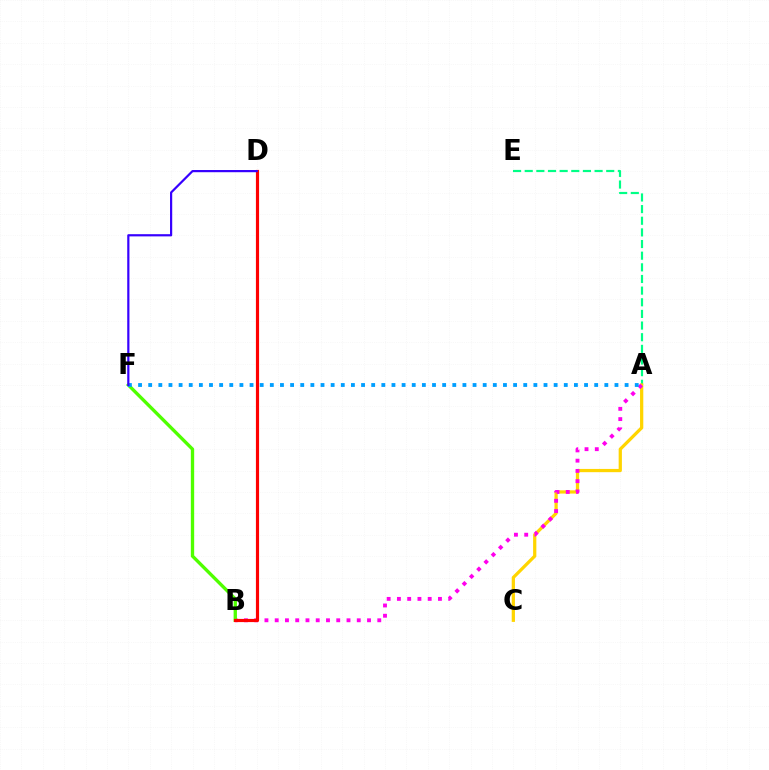{('A', 'E'): [{'color': '#00ff86', 'line_style': 'dashed', 'thickness': 1.58}], ('A', 'C'): [{'color': '#ffd500', 'line_style': 'solid', 'thickness': 2.33}], ('A', 'B'): [{'color': '#ff00ed', 'line_style': 'dotted', 'thickness': 2.79}], ('B', 'F'): [{'color': '#4fff00', 'line_style': 'solid', 'thickness': 2.4}], ('A', 'F'): [{'color': '#009eff', 'line_style': 'dotted', 'thickness': 2.75}], ('B', 'D'): [{'color': '#ff0000', 'line_style': 'solid', 'thickness': 2.28}], ('D', 'F'): [{'color': '#3700ff', 'line_style': 'solid', 'thickness': 1.59}]}